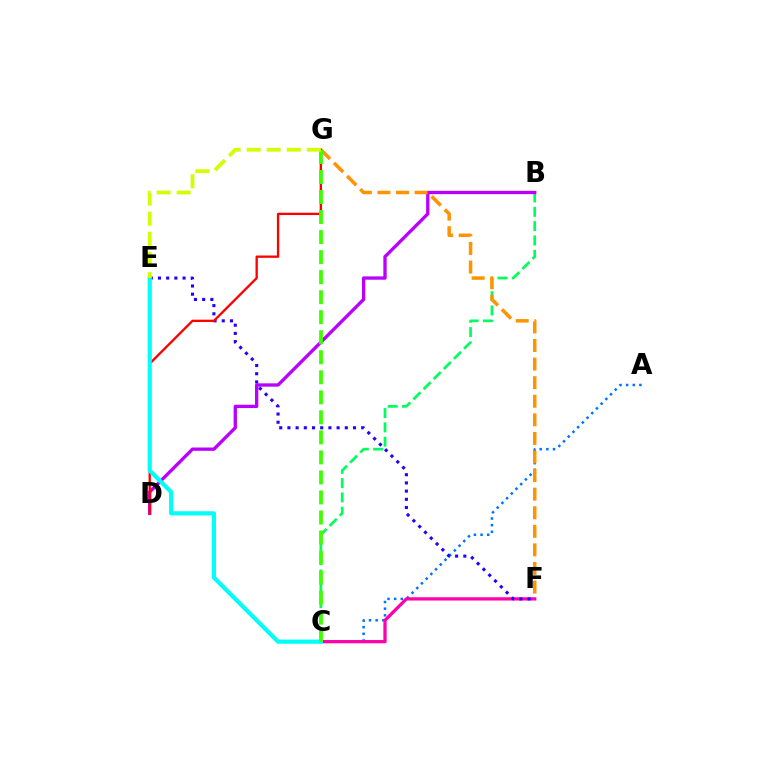{('B', 'C'): [{'color': '#00ff5c', 'line_style': 'dashed', 'thickness': 1.95}], ('B', 'D'): [{'color': '#b900ff', 'line_style': 'solid', 'thickness': 2.39}], ('A', 'C'): [{'color': '#0074ff', 'line_style': 'dotted', 'thickness': 1.81}], ('F', 'G'): [{'color': '#ff9400', 'line_style': 'dashed', 'thickness': 2.52}], ('C', 'F'): [{'color': '#ff00ac', 'line_style': 'solid', 'thickness': 2.35}], ('E', 'F'): [{'color': '#2500ff', 'line_style': 'dotted', 'thickness': 2.23}], ('D', 'G'): [{'color': '#ff0000', 'line_style': 'solid', 'thickness': 1.67}], ('C', 'E'): [{'color': '#00fff6', 'line_style': 'solid', 'thickness': 3.0}], ('C', 'G'): [{'color': '#3dff00', 'line_style': 'dashed', 'thickness': 2.72}], ('E', 'G'): [{'color': '#d1ff00', 'line_style': 'dashed', 'thickness': 2.72}]}